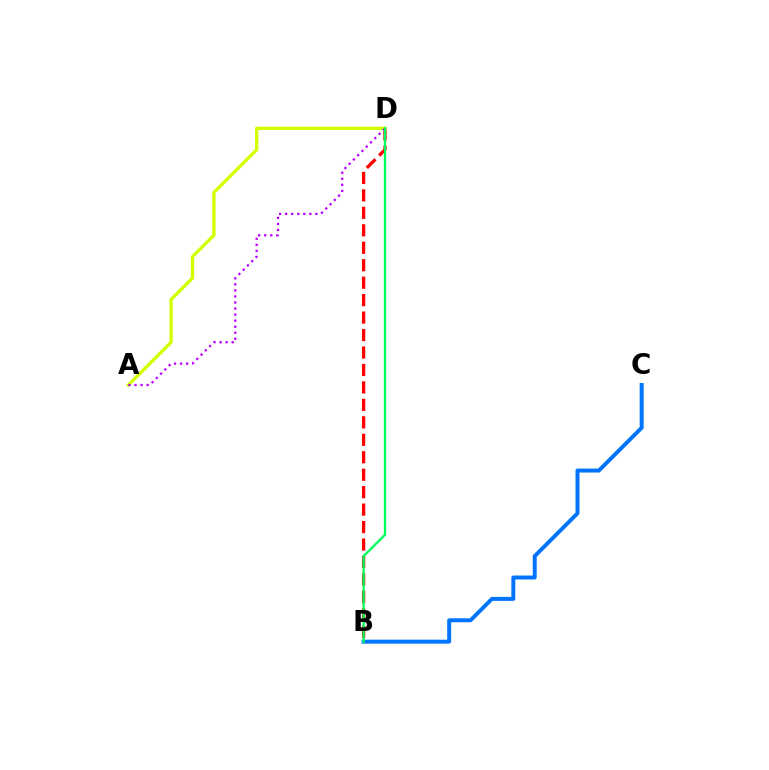{('B', 'D'): [{'color': '#ff0000', 'line_style': 'dashed', 'thickness': 2.37}, {'color': '#00ff5c', 'line_style': 'solid', 'thickness': 1.69}], ('A', 'D'): [{'color': '#d1ff00', 'line_style': 'solid', 'thickness': 2.4}, {'color': '#b900ff', 'line_style': 'dotted', 'thickness': 1.64}], ('B', 'C'): [{'color': '#0074ff', 'line_style': 'solid', 'thickness': 2.85}]}